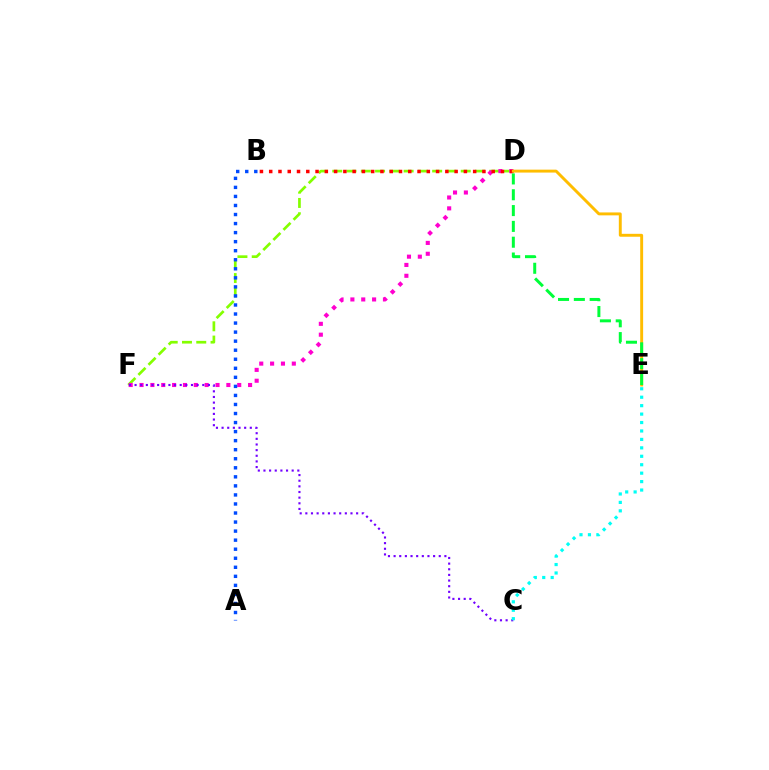{('D', 'F'): [{'color': '#84ff00', 'line_style': 'dashed', 'thickness': 1.94}, {'color': '#ff00cf', 'line_style': 'dotted', 'thickness': 2.95}], ('C', 'F'): [{'color': '#7200ff', 'line_style': 'dotted', 'thickness': 1.53}], ('A', 'B'): [{'color': '#004bff', 'line_style': 'dotted', 'thickness': 2.46}], ('B', 'D'): [{'color': '#ff0000', 'line_style': 'dotted', 'thickness': 2.52}], ('D', 'E'): [{'color': '#ffbd00', 'line_style': 'solid', 'thickness': 2.1}, {'color': '#00ff39', 'line_style': 'dashed', 'thickness': 2.15}], ('C', 'E'): [{'color': '#00fff6', 'line_style': 'dotted', 'thickness': 2.29}]}